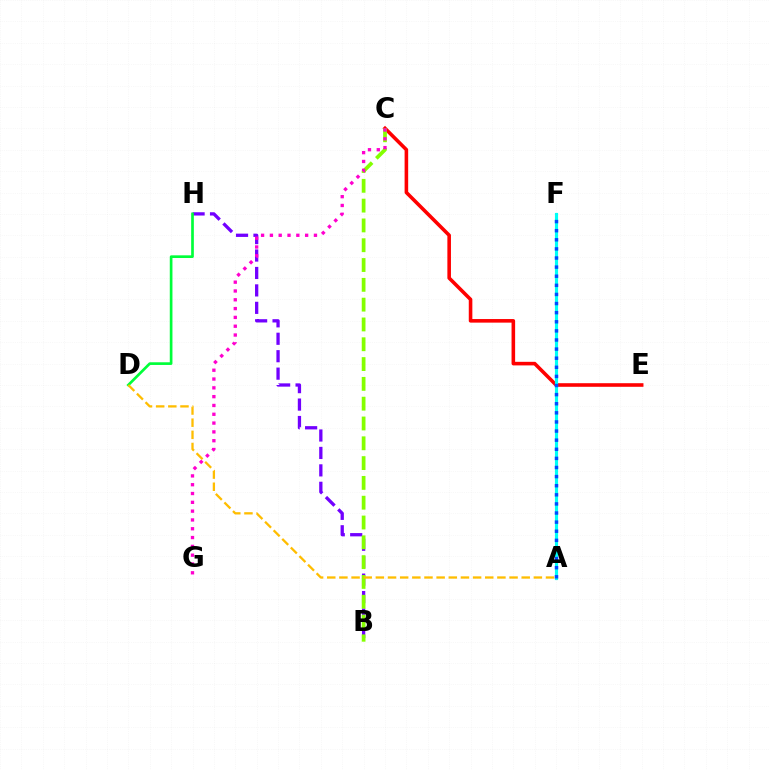{('C', 'E'): [{'color': '#ff0000', 'line_style': 'solid', 'thickness': 2.58}], ('B', 'H'): [{'color': '#7200ff', 'line_style': 'dashed', 'thickness': 2.37}], ('B', 'C'): [{'color': '#84ff00', 'line_style': 'dashed', 'thickness': 2.69}], ('C', 'G'): [{'color': '#ff00cf', 'line_style': 'dotted', 'thickness': 2.39}], ('D', 'H'): [{'color': '#00ff39', 'line_style': 'solid', 'thickness': 1.93}], ('A', 'D'): [{'color': '#ffbd00', 'line_style': 'dashed', 'thickness': 1.65}], ('A', 'F'): [{'color': '#00fff6', 'line_style': 'solid', 'thickness': 2.27}, {'color': '#004bff', 'line_style': 'dotted', 'thickness': 2.47}]}